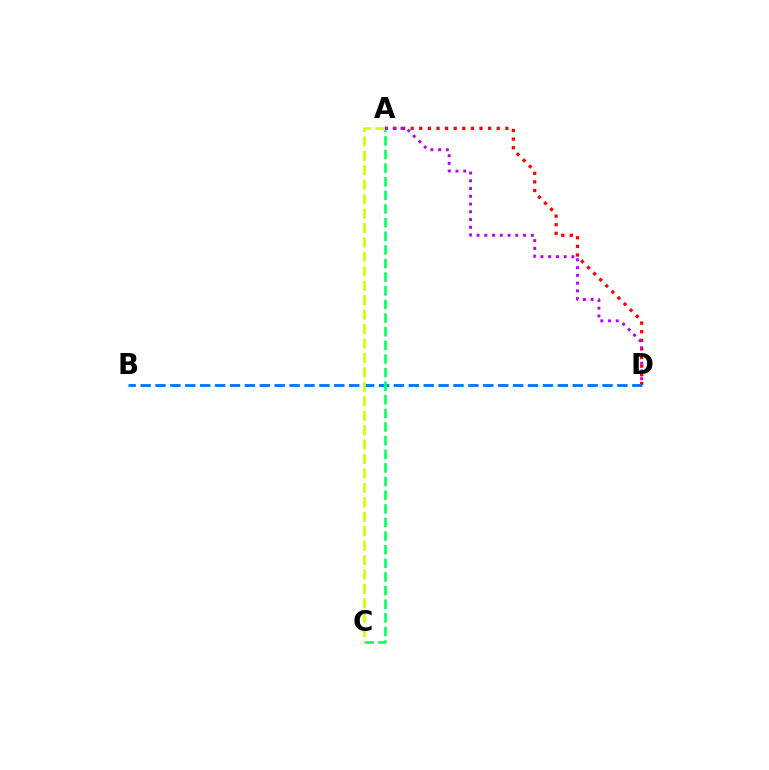{('A', 'D'): [{'color': '#ff0000', 'line_style': 'dotted', 'thickness': 2.34}, {'color': '#b900ff', 'line_style': 'dotted', 'thickness': 2.11}], ('B', 'D'): [{'color': '#0074ff', 'line_style': 'dashed', 'thickness': 2.02}], ('A', 'C'): [{'color': '#00ff5c', 'line_style': 'dashed', 'thickness': 1.85}, {'color': '#d1ff00', 'line_style': 'dashed', 'thickness': 1.96}]}